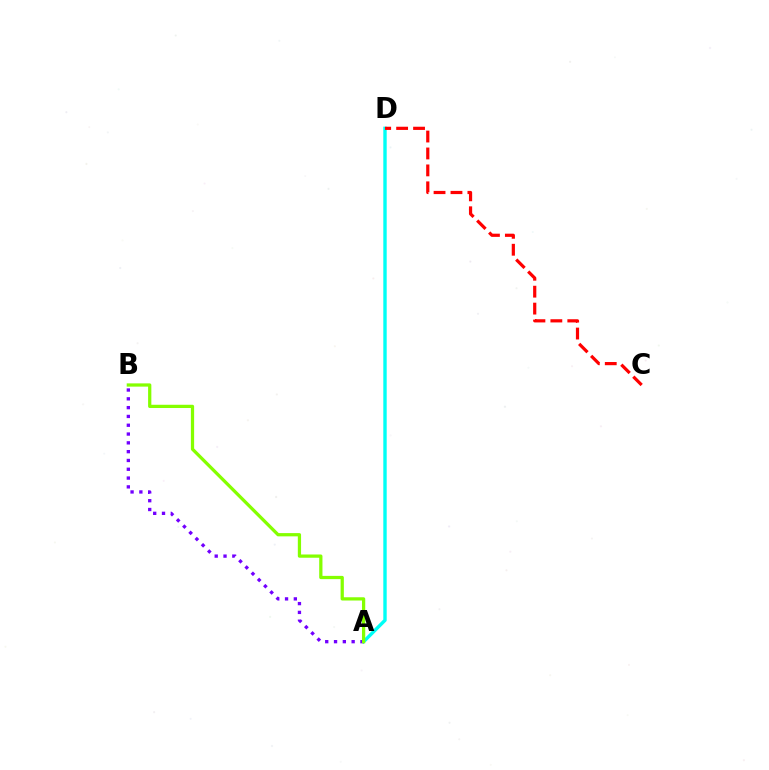{('A', 'D'): [{'color': '#00fff6', 'line_style': 'solid', 'thickness': 2.45}], ('A', 'B'): [{'color': '#7200ff', 'line_style': 'dotted', 'thickness': 2.39}, {'color': '#84ff00', 'line_style': 'solid', 'thickness': 2.34}], ('C', 'D'): [{'color': '#ff0000', 'line_style': 'dashed', 'thickness': 2.3}]}